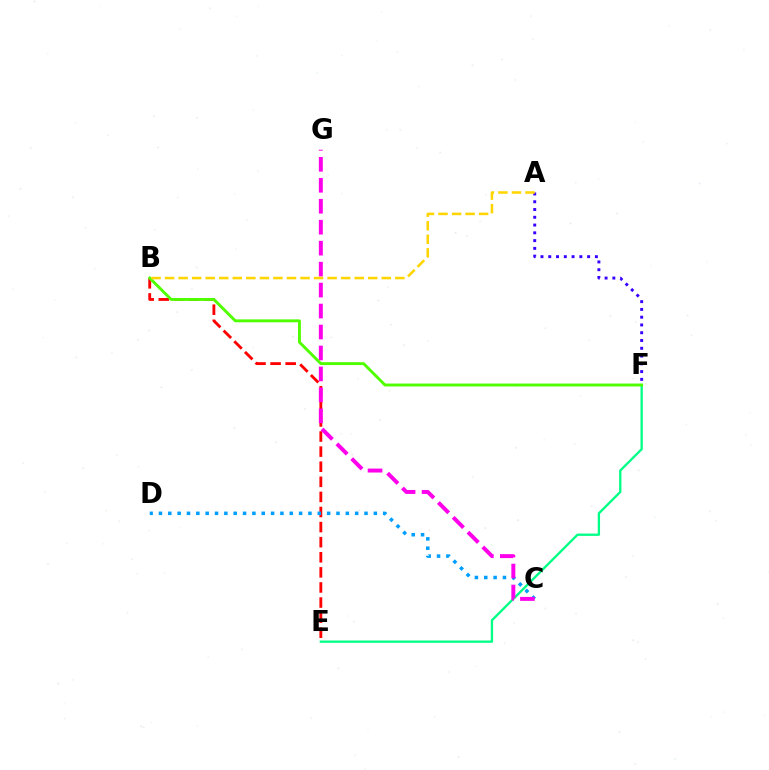{('E', 'F'): [{'color': '#00ff86', 'line_style': 'solid', 'thickness': 1.67}], ('B', 'E'): [{'color': '#ff0000', 'line_style': 'dashed', 'thickness': 2.05}], ('C', 'D'): [{'color': '#009eff', 'line_style': 'dotted', 'thickness': 2.54}], ('C', 'G'): [{'color': '#ff00ed', 'line_style': 'dashed', 'thickness': 2.85}], ('A', 'F'): [{'color': '#3700ff', 'line_style': 'dotted', 'thickness': 2.11}], ('B', 'F'): [{'color': '#4fff00', 'line_style': 'solid', 'thickness': 2.09}], ('A', 'B'): [{'color': '#ffd500', 'line_style': 'dashed', 'thickness': 1.84}]}